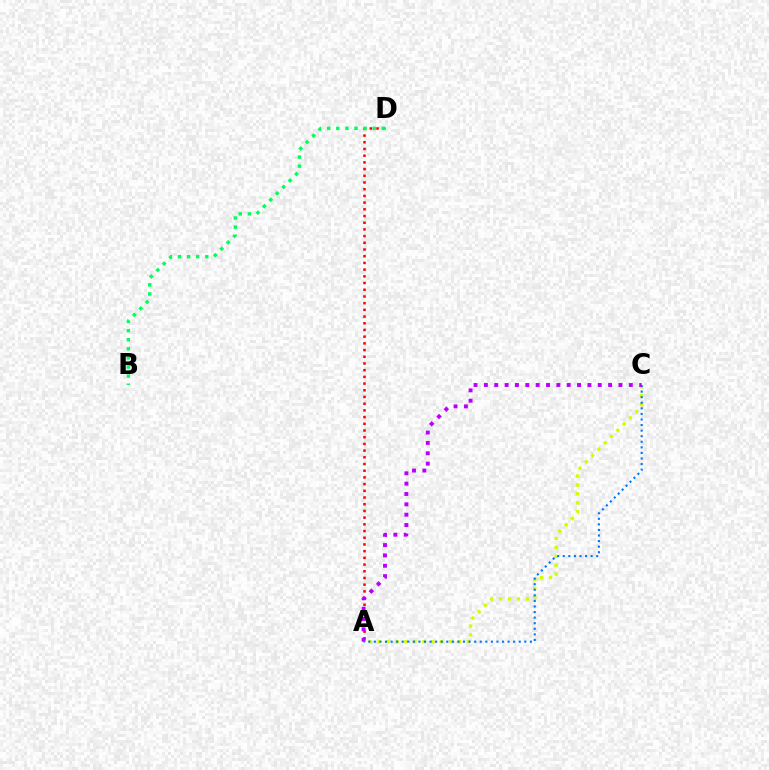{('A', 'C'): [{'color': '#d1ff00', 'line_style': 'dotted', 'thickness': 2.42}, {'color': '#0074ff', 'line_style': 'dotted', 'thickness': 1.51}, {'color': '#b900ff', 'line_style': 'dotted', 'thickness': 2.81}], ('A', 'D'): [{'color': '#ff0000', 'line_style': 'dotted', 'thickness': 1.82}], ('B', 'D'): [{'color': '#00ff5c', 'line_style': 'dotted', 'thickness': 2.47}]}